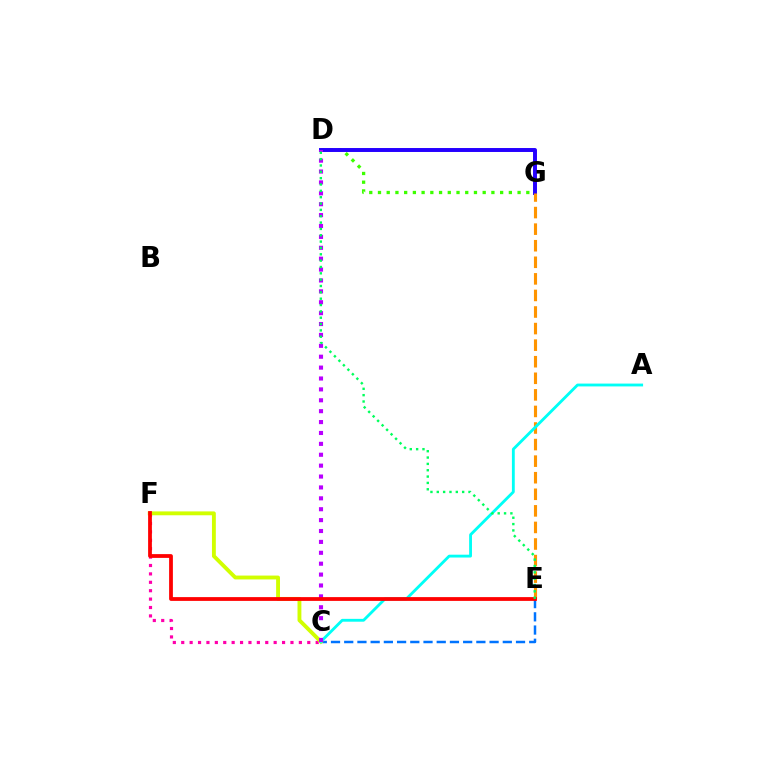{('C', 'F'): [{'color': '#ff00ac', 'line_style': 'dotted', 'thickness': 2.28}, {'color': '#d1ff00', 'line_style': 'solid', 'thickness': 2.78}], ('D', 'G'): [{'color': '#3dff00', 'line_style': 'dotted', 'thickness': 2.37}, {'color': '#2500ff', 'line_style': 'solid', 'thickness': 2.84}], ('C', 'E'): [{'color': '#0074ff', 'line_style': 'dashed', 'thickness': 1.8}], ('E', 'G'): [{'color': '#ff9400', 'line_style': 'dashed', 'thickness': 2.25}], ('A', 'C'): [{'color': '#00fff6', 'line_style': 'solid', 'thickness': 2.04}], ('C', 'D'): [{'color': '#b900ff', 'line_style': 'dotted', 'thickness': 2.96}], ('E', 'F'): [{'color': '#ff0000', 'line_style': 'solid', 'thickness': 2.72}], ('D', 'E'): [{'color': '#00ff5c', 'line_style': 'dotted', 'thickness': 1.72}]}